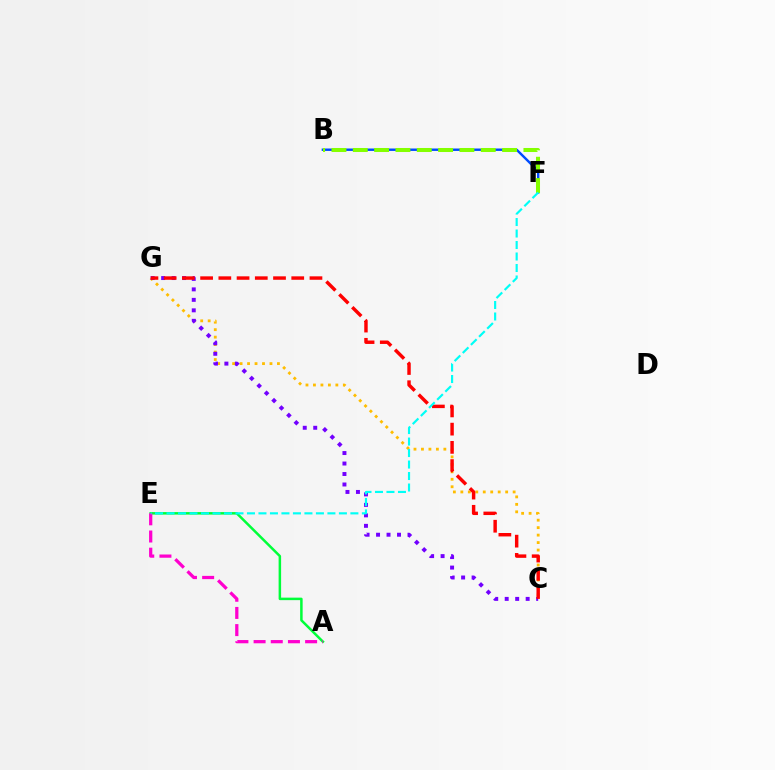{('B', 'F'): [{'color': '#004bff', 'line_style': 'solid', 'thickness': 1.75}, {'color': '#84ff00', 'line_style': 'dashed', 'thickness': 2.9}], ('A', 'E'): [{'color': '#00ff39', 'line_style': 'solid', 'thickness': 1.8}, {'color': '#ff00cf', 'line_style': 'dashed', 'thickness': 2.33}], ('C', 'G'): [{'color': '#ffbd00', 'line_style': 'dotted', 'thickness': 2.03}, {'color': '#7200ff', 'line_style': 'dotted', 'thickness': 2.85}, {'color': '#ff0000', 'line_style': 'dashed', 'thickness': 2.48}], ('E', 'F'): [{'color': '#00fff6', 'line_style': 'dashed', 'thickness': 1.56}]}